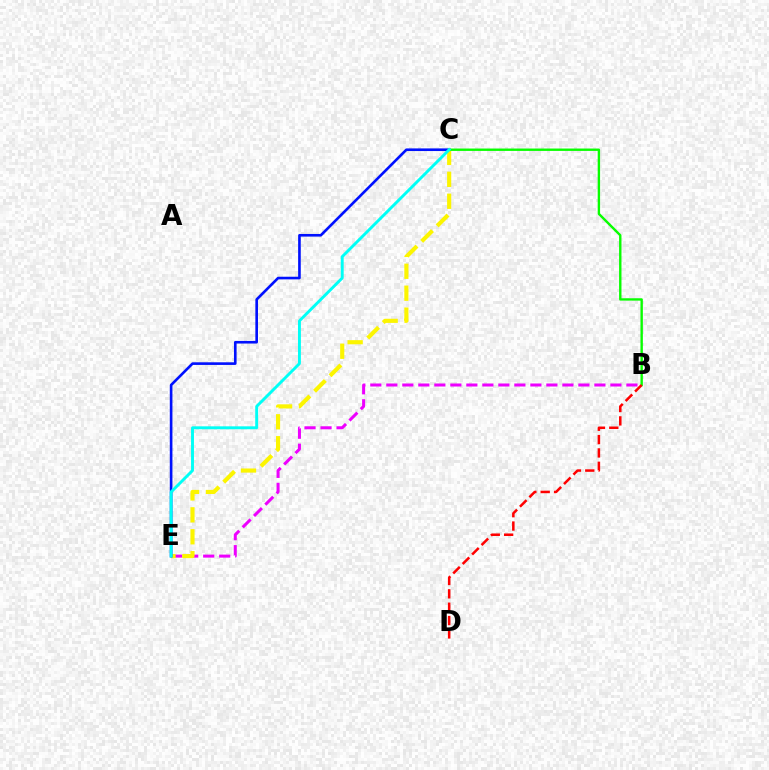{('B', 'E'): [{'color': '#ee00ff', 'line_style': 'dashed', 'thickness': 2.17}], ('C', 'E'): [{'color': '#fcf500', 'line_style': 'dashed', 'thickness': 2.98}, {'color': '#0010ff', 'line_style': 'solid', 'thickness': 1.9}, {'color': '#00fff6', 'line_style': 'solid', 'thickness': 2.1}], ('B', 'C'): [{'color': '#08ff00', 'line_style': 'solid', 'thickness': 1.72}], ('B', 'D'): [{'color': '#ff0000', 'line_style': 'dashed', 'thickness': 1.82}]}